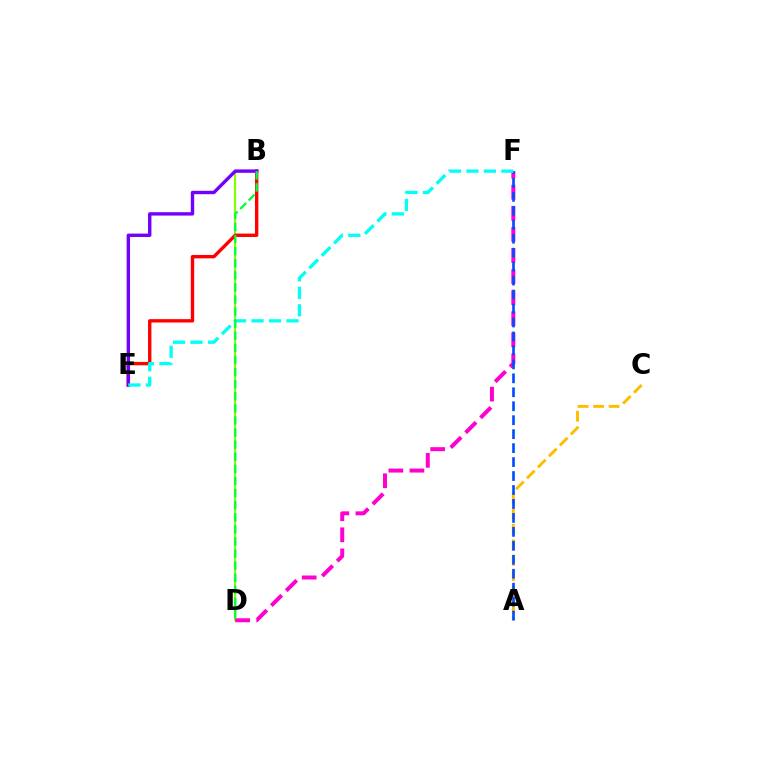{('B', 'D'): [{'color': '#84ff00', 'line_style': 'solid', 'thickness': 1.54}, {'color': '#00ff39', 'line_style': 'dashed', 'thickness': 1.64}], ('A', 'C'): [{'color': '#ffbd00', 'line_style': 'dashed', 'thickness': 2.11}], ('D', 'F'): [{'color': '#ff00cf', 'line_style': 'dashed', 'thickness': 2.86}], ('B', 'E'): [{'color': '#ff0000', 'line_style': 'solid', 'thickness': 2.43}, {'color': '#7200ff', 'line_style': 'solid', 'thickness': 2.44}], ('A', 'F'): [{'color': '#004bff', 'line_style': 'dashed', 'thickness': 1.9}], ('E', 'F'): [{'color': '#00fff6', 'line_style': 'dashed', 'thickness': 2.37}]}